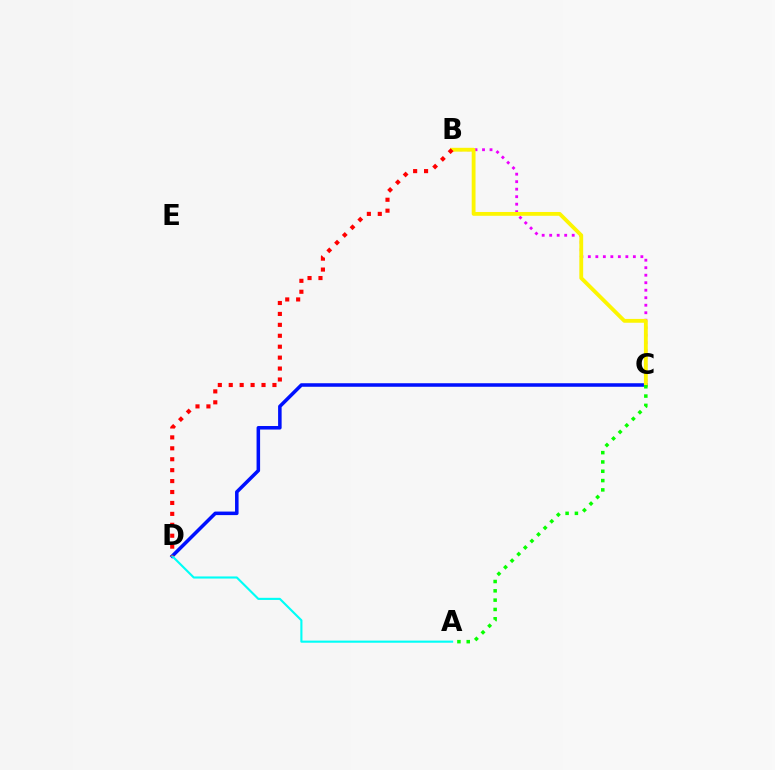{('B', 'C'): [{'color': '#ee00ff', 'line_style': 'dotted', 'thickness': 2.04}, {'color': '#fcf500', 'line_style': 'solid', 'thickness': 2.76}], ('C', 'D'): [{'color': '#0010ff', 'line_style': 'solid', 'thickness': 2.54}], ('A', 'D'): [{'color': '#00fff6', 'line_style': 'solid', 'thickness': 1.53}], ('B', 'D'): [{'color': '#ff0000', 'line_style': 'dotted', 'thickness': 2.97}], ('A', 'C'): [{'color': '#08ff00', 'line_style': 'dotted', 'thickness': 2.53}]}